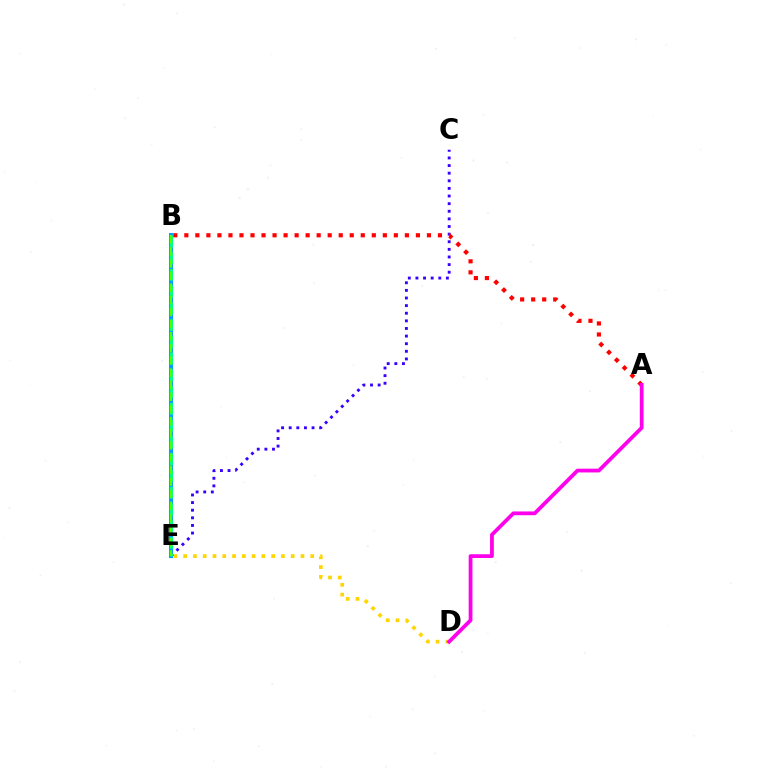{('C', 'E'): [{'color': '#3700ff', 'line_style': 'dotted', 'thickness': 2.07}], ('B', 'E'): [{'color': '#009eff', 'line_style': 'solid', 'thickness': 2.91}, {'color': '#00ff86', 'line_style': 'dashed', 'thickness': 2.28}, {'color': '#4fff00', 'line_style': 'dashed', 'thickness': 1.65}], ('A', 'B'): [{'color': '#ff0000', 'line_style': 'dotted', 'thickness': 3.0}], ('D', 'E'): [{'color': '#ffd500', 'line_style': 'dotted', 'thickness': 2.66}], ('A', 'D'): [{'color': '#ff00ed', 'line_style': 'solid', 'thickness': 2.71}]}